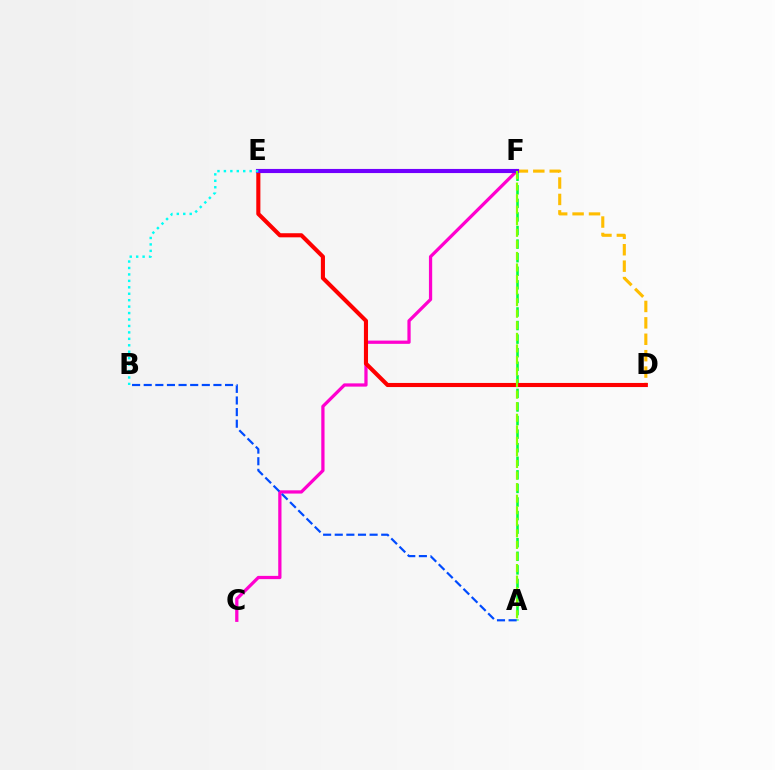{('C', 'F'): [{'color': '#ff00cf', 'line_style': 'solid', 'thickness': 2.34}], ('D', 'F'): [{'color': '#ffbd00', 'line_style': 'dashed', 'thickness': 2.23}], ('A', 'F'): [{'color': '#00ff39', 'line_style': 'dashed', 'thickness': 1.84}, {'color': '#84ff00', 'line_style': 'dashed', 'thickness': 1.57}], ('A', 'B'): [{'color': '#004bff', 'line_style': 'dashed', 'thickness': 1.58}], ('D', 'E'): [{'color': '#ff0000', 'line_style': 'solid', 'thickness': 2.95}], ('E', 'F'): [{'color': '#7200ff', 'line_style': 'solid', 'thickness': 2.96}], ('B', 'E'): [{'color': '#00fff6', 'line_style': 'dotted', 'thickness': 1.75}]}